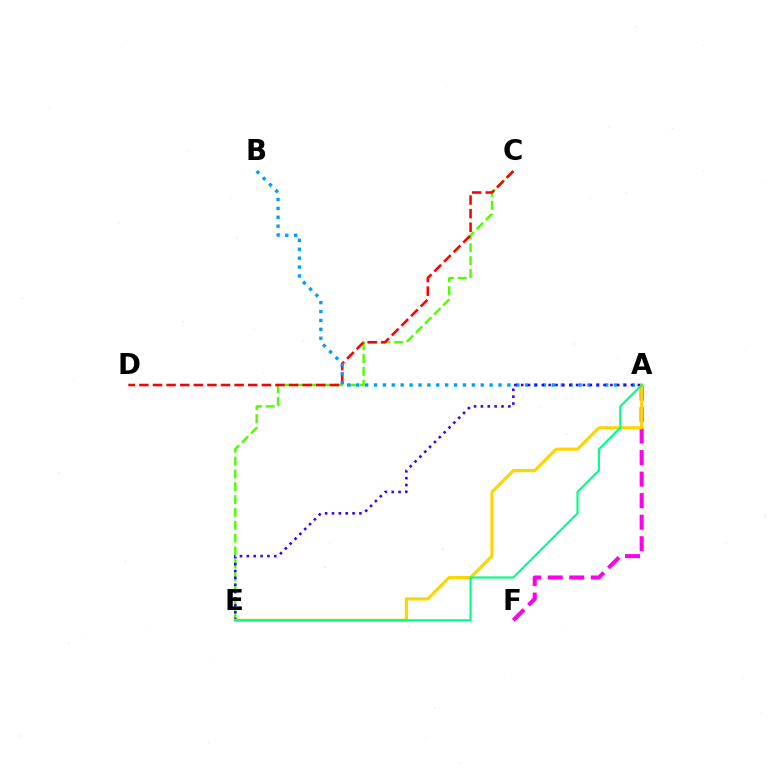{('C', 'E'): [{'color': '#4fff00', 'line_style': 'dashed', 'thickness': 1.74}], ('C', 'D'): [{'color': '#ff0000', 'line_style': 'dashed', 'thickness': 1.85}], ('A', 'F'): [{'color': '#ff00ed', 'line_style': 'dashed', 'thickness': 2.93}], ('A', 'B'): [{'color': '#009eff', 'line_style': 'dotted', 'thickness': 2.42}], ('A', 'E'): [{'color': '#3700ff', 'line_style': 'dotted', 'thickness': 1.86}, {'color': '#ffd500', 'line_style': 'solid', 'thickness': 2.26}, {'color': '#00ff86', 'line_style': 'solid', 'thickness': 1.54}]}